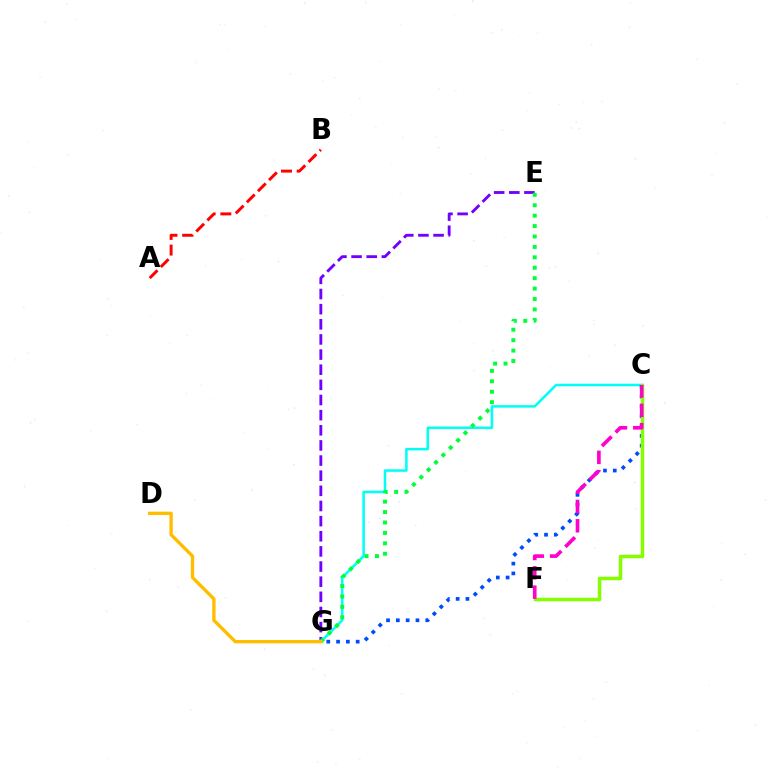{('A', 'B'): [{'color': '#ff0000', 'line_style': 'dashed', 'thickness': 2.13}], ('C', 'G'): [{'color': '#00fff6', 'line_style': 'solid', 'thickness': 1.83}, {'color': '#004bff', 'line_style': 'dotted', 'thickness': 2.66}], ('E', 'G'): [{'color': '#7200ff', 'line_style': 'dashed', 'thickness': 2.06}, {'color': '#00ff39', 'line_style': 'dotted', 'thickness': 2.83}], ('C', 'F'): [{'color': '#84ff00', 'line_style': 'solid', 'thickness': 2.52}, {'color': '#ff00cf', 'line_style': 'dashed', 'thickness': 2.62}], ('D', 'G'): [{'color': '#ffbd00', 'line_style': 'solid', 'thickness': 2.41}]}